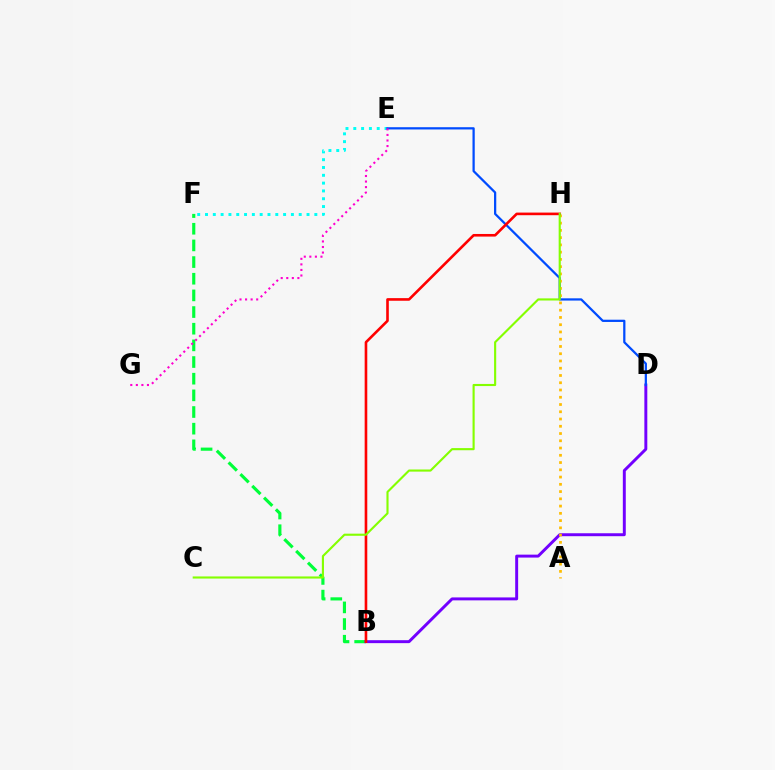{('E', 'F'): [{'color': '#00fff6', 'line_style': 'dotted', 'thickness': 2.12}], ('B', 'F'): [{'color': '#00ff39', 'line_style': 'dashed', 'thickness': 2.26}], ('B', 'D'): [{'color': '#7200ff', 'line_style': 'solid', 'thickness': 2.12}], ('D', 'E'): [{'color': '#004bff', 'line_style': 'solid', 'thickness': 1.62}], ('A', 'H'): [{'color': '#ffbd00', 'line_style': 'dotted', 'thickness': 1.97}], ('B', 'H'): [{'color': '#ff0000', 'line_style': 'solid', 'thickness': 1.89}], ('C', 'H'): [{'color': '#84ff00', 'line_style': 'solid', 'thickness': 1.53}], ('E', 'G'): [{'color': '#ff00cf', 'line_style': 'dotted', 'thickness': 1.51}]}